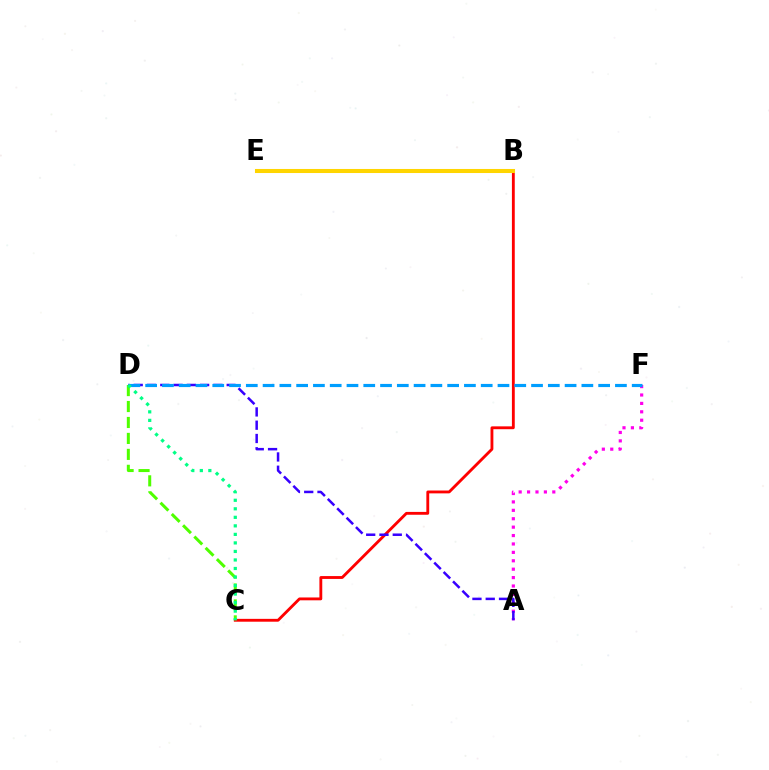{('B', 'C'): [{'color': '#ff0000', 'line_style': 'solid', 'thickness': 2.05}], ('A', 'F'): [{'color': '#ff00ed', 'line_style': 'dotted', 'thickness': 2.28}], ('C', 'D'): [{'color': '#4fff00', 'line_style': 'dashed', 'thickness': 2.17}, {'color': '#00ff86', 'line_style': 'dotted', 'thickness': 2.32}], ('B', 'E'): [{'color': '#ffd500', 'line_style': 'solid', 'thickness': 2.92}], ('A', 'D'): [{'color': '#3700ff', 'line_style': 'dashed', 'thickness': 1.8}], ('D', 'F'): [{'color': '#009eff', 'line_style': 'dashed', 'thickness': 2.28}]}